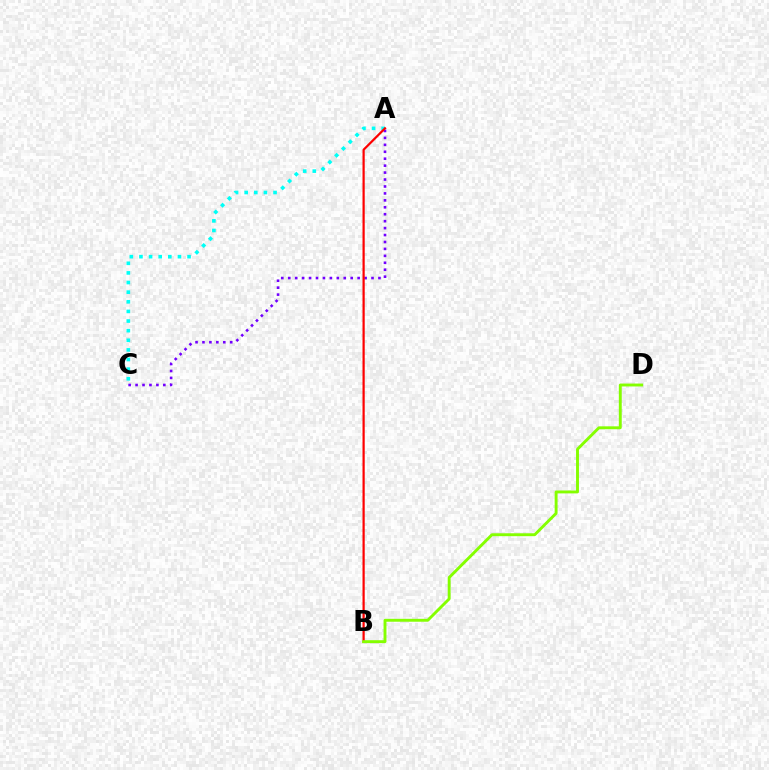{('A', 'C'): [{'color': '#00fff6', 'line_style': 'dotted', 'thickness': 2.61}, {'color': '#7200ff', 'line_style': 'dotted', 'thickness': 1.89}], ('A', 'B'): [{'color': '#ff0000', 'line_style': 'solid', 'thickness': 1.59}], ('B', 'D'): [{'color': '#84ff00', 'line_style': 'solid', 'thickness': 2.09}]}